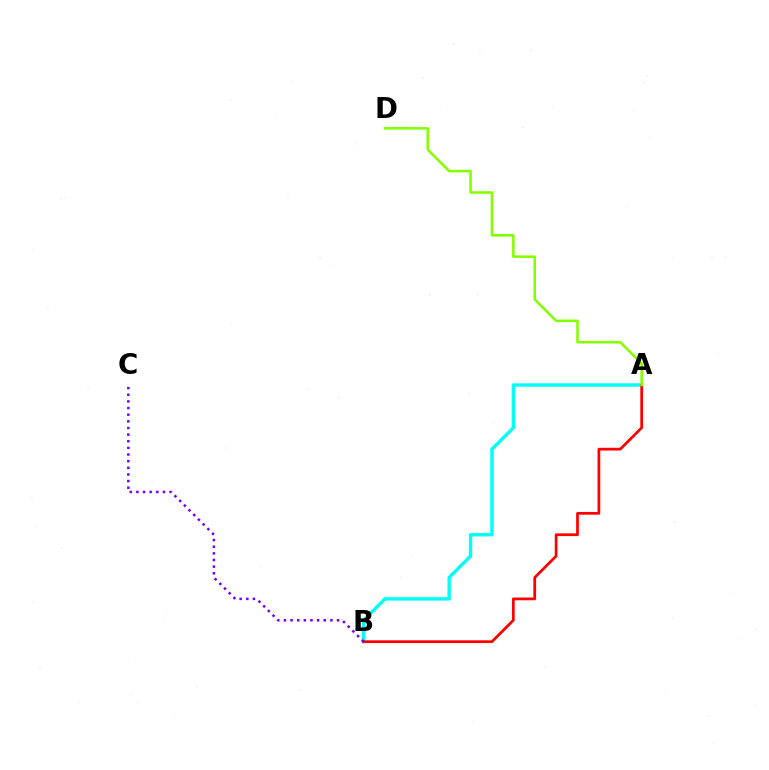{('A', 'B'): [{'color': '#00fff6', 'line_style': 'solid', 'thickness': 2.43}, {'color': '#ff0000', 'line_style': 'solid', 'thickness': 1.97}], ('A', 'D'): [{'color': '#84ff00', 'line_style': 'solid', 'thickness': 1.84}], ('B', 'C'): [{'color': '#7200ff', 'line_style': 'dotted', 'thickness': 1.8}]}